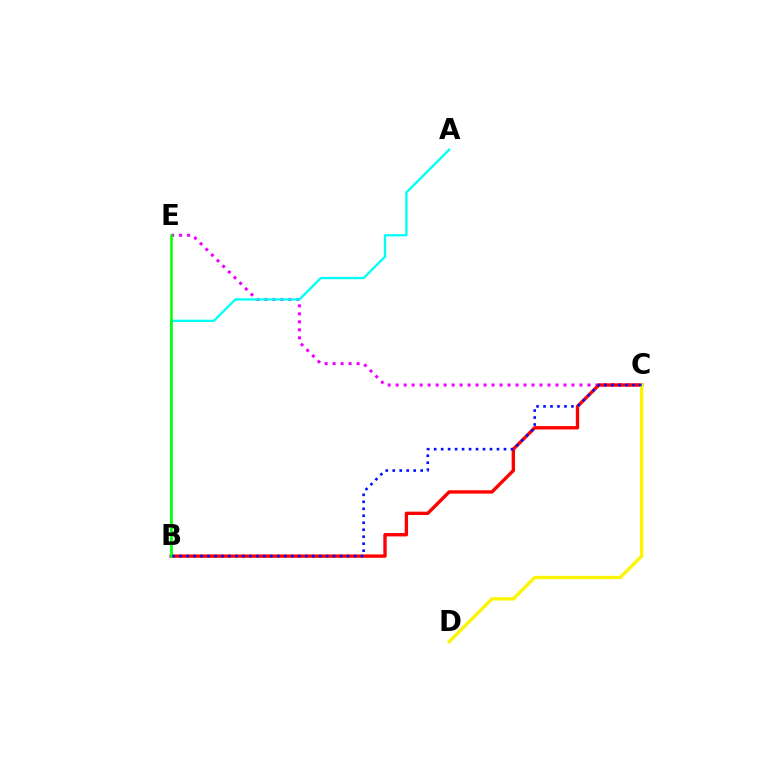{('C', 'E'): [{'color': '#ee00ff', 'line_style': 'dotted', 'thickness': 2.17}], ('B', 'C'): [{'color': '#ff0000', 'line_style': 'solid', 'thickness': 2.42}, {'color': '#0010ff', 'line_style': 'dotted', 'thickness': 1.9}], ('A', 'B'): [{'color': '#00fff6', 'line_style': 'solid', 'thickness': 1.66}], ('B', 'E'): [{'color': '#08ff00', 'line_style': 'solid', 'thickness': 1.83}], ('C', 'D'): [{'color': '#fcf500', 'line_style': 'solid', 'thickness': 2.38}]}